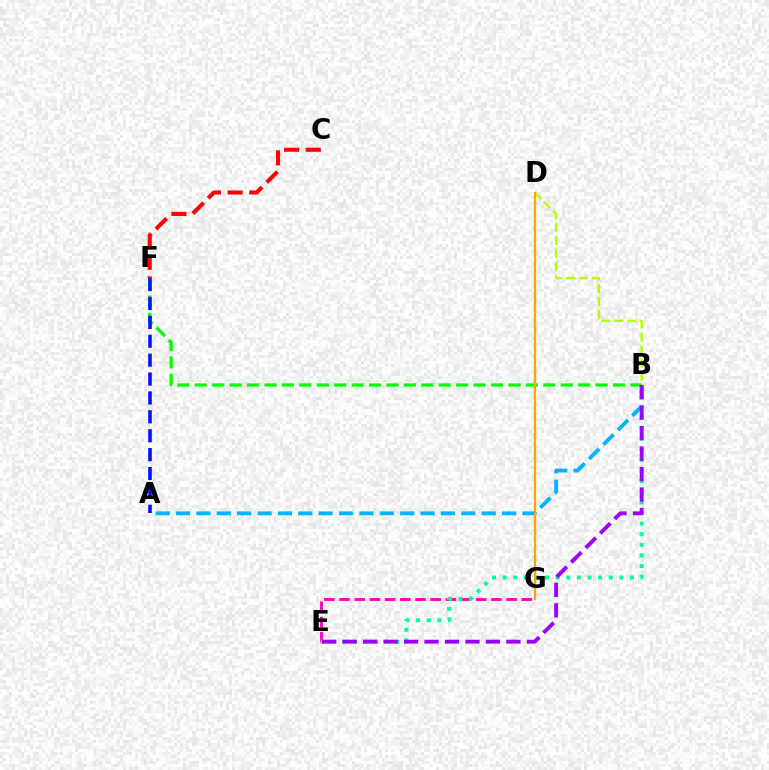{('A', 'B'): [{'color': '#00b5ff', 'line_style': 'dashed', 'thickness': 2.77}], ('E', 'G'): [{'color': '#ff00bd', 'line_style': 'dashed', 'thickness': 2.06}], ('C', 'F'): [{'color': '#ff0000', 'line_style': 'dashed', 'thickness': 2.95}], ('B', 'E'): [{'color': '#00ff9d', 'line_style': 'dotted', 'thickness': 2.88}, {'color': '#9b00ff', 'line_style': 'dashed', 'thickness': 2.78}], ('B', 'D'): [{'color': '#b3ff00', 'line_style': 'dashed', 'thickness': 1.77}], ('B', 'F'): [{'color': '#08ff00', 'line_style': 'dashed', 'thickness': 2.37}], ('A', 'F'): [{'color': '#0010ff', 'line_style': 'dashed', 'thickness': 2.57}], ('D', 'G'): [{'color': '#ffa500', 'line_style': 'solid', 'thickness': 1.63}]}